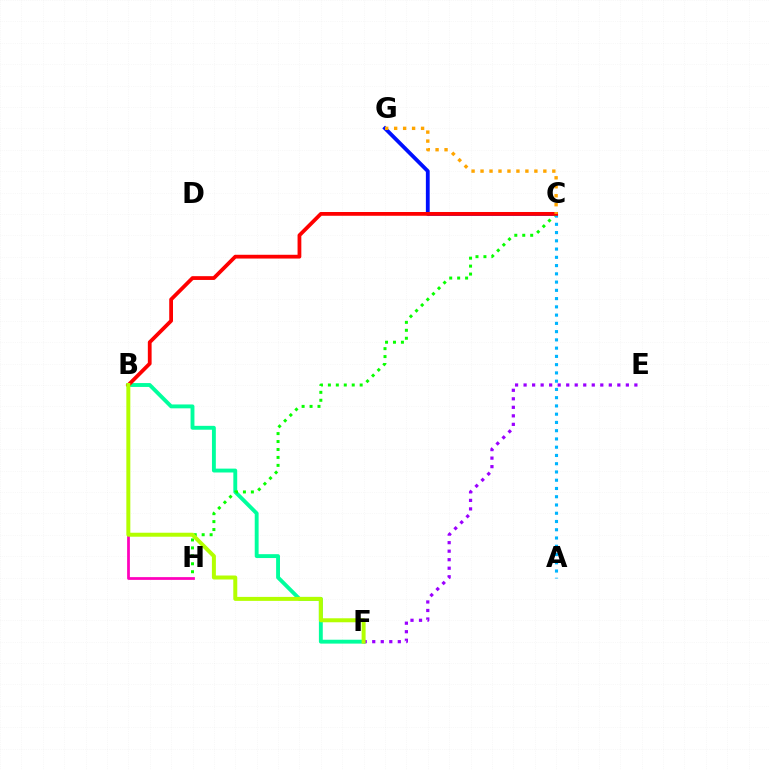{('B', 'F'): [{'color': '#00ff9d', 'line_style': 'solid', 'thickness': 2.79}, {'color': '#b3ff00', 'line_style': 'solid', 'thickness': 2.87}], ('B', 'H'): [{'color': '#ff00bd', 'line_style': 'solid', 'thickness': 1.98}], ('C', 'G'): [{'color': '#0010ff', 'line_style': 'solid', 'thickness': 2.74}, {'color': '#ffa500', 'line_style': 'dotted', 'thickness': 2.44}], ('C', 'H'): [{'color': '#08ff00', 'line_style': 'dotted', 'thickness': 2.16}], ('E', 'F'): [{'color': '#9b00ff', 'line_style': 'dotted', 'thickness': 2.32}], ('A', 'C'): [{'color': '#00b5ff', 'line_style': 'dotted', 'thickness': 2.24}], ('B', 'C'): [{'color': '#ff0000', 'line_style': 'solid', 'thickness': 2.72}]}